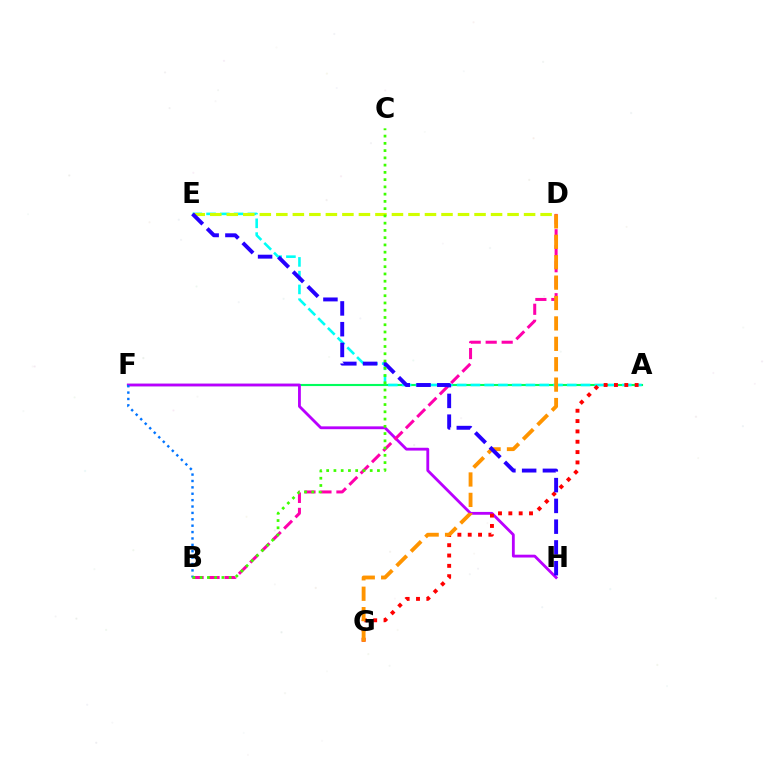{('A', 'F'): [{'color': '#00ff5c', 'line_style': 'solid', 'thickness': 1.54}], ('F', 'H'): [{'color': '#b900ff', 'line_style': 'solid', 'thickness': 2.03}], ('A', 'E'): [{'color': '#00fff6', 'line_style': 'dashed', 'thickness': 1.87}], ('D', 'E'): [{'color': '#d1ff00', 'line_style': 'dashed', 'thickness': 2.24}], ('A', 'G'): [{'color': '#ff0000', 'line_style': 'dotted', 'thickness': 2.81}], ('B', 'D'): [{'color': '#ff00ac', 'line_style': 'dashed', 'thickness': 2.17}], ('D', 'G'): [{'color': '#ff9400', 'line_style': 'dashed', 'thickness': 2.77}], ('B', 'F'): [{'color': '#0074ff', 'line_style': 'dotted', 'thickness': 1.74}], ('E', 'H'): [{'color': '#2500ff', 'line_style': 'dashed', 'thickness': 2.82}], ('B', 'C'): [{'color': '#3dff00', 'line_style': 'dotted', 'thickness': 1.97}]}